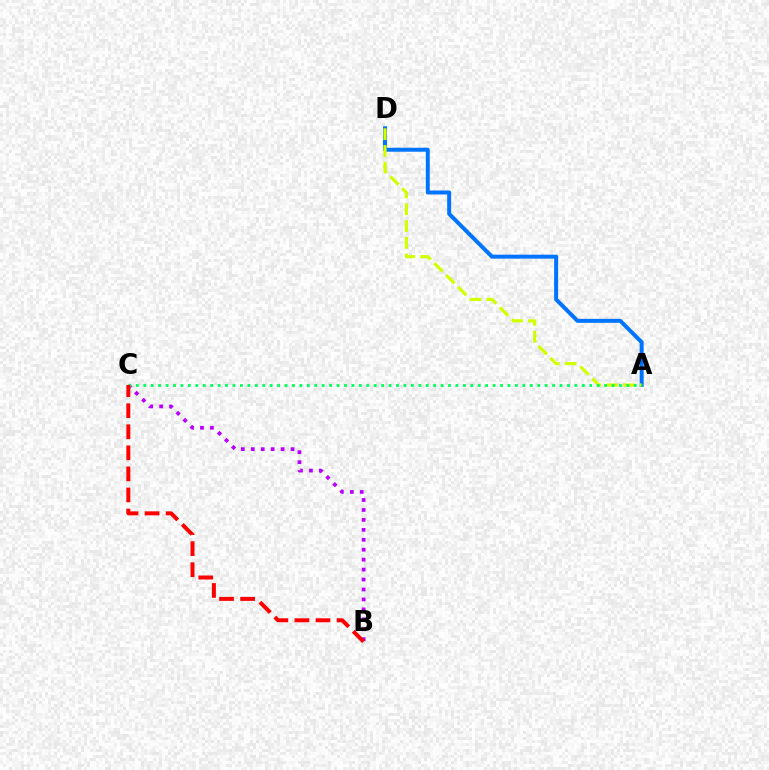{('B', 'C'): [{'color': '#b900ff', 'line_style': 'dotted', 'thickness': 2.7}, {'color': '#ff0000', 'line_style': 'dashed', 'thickness': 2.86}], ('A', 'D'): [{'color': '#0074ff', 'line_style': 'solid', 'thickness': 2.86}, {'color': '#d1ff00', 'line_style': 'dashed', 'thickness': 2.28}], ('A', 'C'): [{'color': '#00ff5c', 'line_style': 'dotted', 'thickness': 2.02}]}